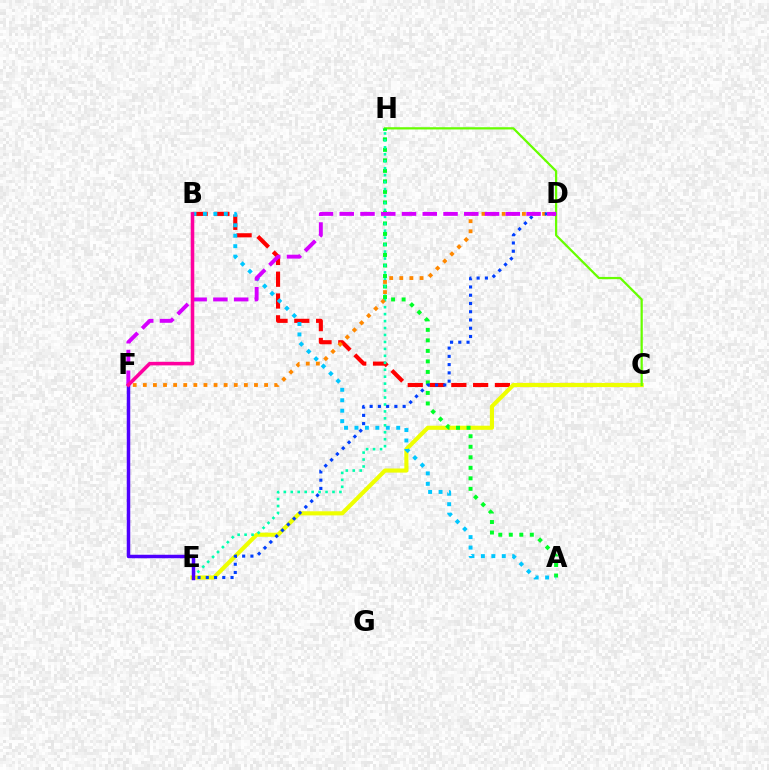{('B', 'C'): [{'color': '#ff0000', 'line_style': 'dashed', 'thickness': 2.96}], ('C', 'E'): [{'color': '#eeff00', 'line_style': 'solid', 'thickness': 2.96}], ('C', 'H'): [{'color': '#66ff00', 'line_style': 'solid', 'thickness': 1.61}], ('A', 'H'): [{'color': '#00ff27', 'line_style': 'dotted', 'thickness': 2.86}], ('A', 'B'): [{'color': '#00c7ff', 'line_style': 'dotted', 'thickness': 2.84}], ('E', 'H'): [{'color': '#00ffaf', 'line_style': 'dotted', 'thickness': 1.89}], ('E', 'F'): [{'color': '#4f00ff', 'line_style': 'solid', 'thickness': 2.51}], ('D', 'F'): [{'color': '#ff8800', 'line_style': 'dotted', 'thickness': 2.75}, {'color': '#d600ff', 'line_style': 'dashed', 'thickness': 2.82}], ('D', 'E'): [{'color': '#003fff', 'line_style': 'dotted', 'thickness': 2.24}], ('B', 'F'): [{'color': '#ff00a0', 'line_style': 'solid', 'thickness': 2.56}]}